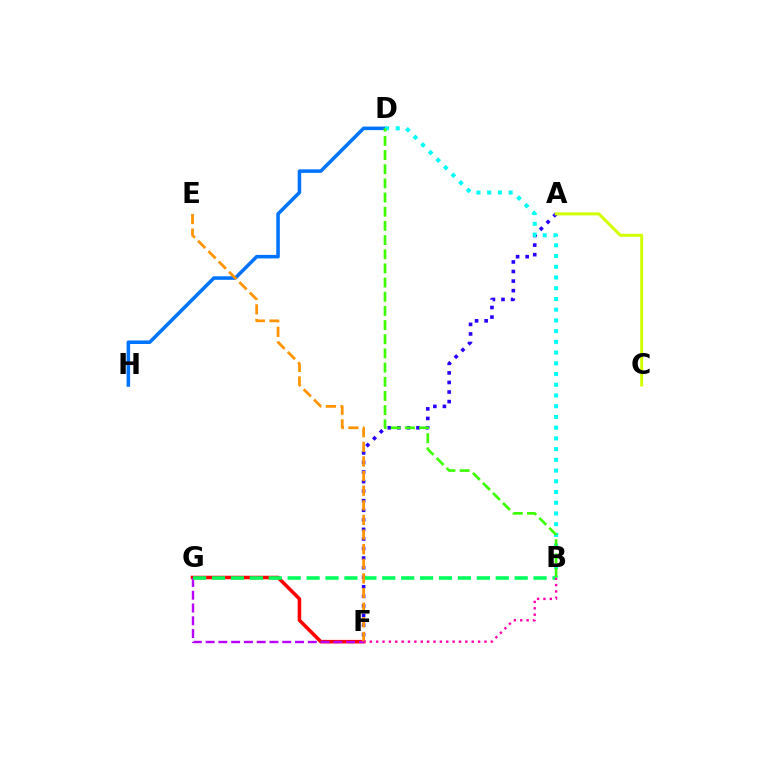{('D', 'H'): [{'color': '#0074ff', 'line_style': 'solid', 'thickness': 2.55}], ('F', 'G'): [{'color': '#ff0000', 'line_style': 'solid', 'thickness': 2.55}, {'color': '#b900ff', 'line_style': 'dashed', 'thickness': 1.74}], ('A', 'F'): [{'color': '#2500ff', 'line_style': 'dotted', 'thickness': 2.6}], ('A', 'C'): [{'color': '#d1ff00', 'line_style': 'solid', 'thickness': 2.14}], ('B', 'G'): [{'color': '#00ff5c', 'line_style': 'dashed', 'thickness': 2.57}], ('E', 'F'): [{'color': '#ff9400', 'line_style': 'dashed', 'thickness': 1.99}], ('B', 'D'): [{'color': '#00fff6', 'line_style': 'dotted', 'thickness': 2.91}, {'color': '#3dff00', 'line_style': 'dashed', 'thickness': 1.93}], ('B', 'F'): [{'color': '#ff00ac', 'line_style': 'dotted', 'thickness': 1.73}]}